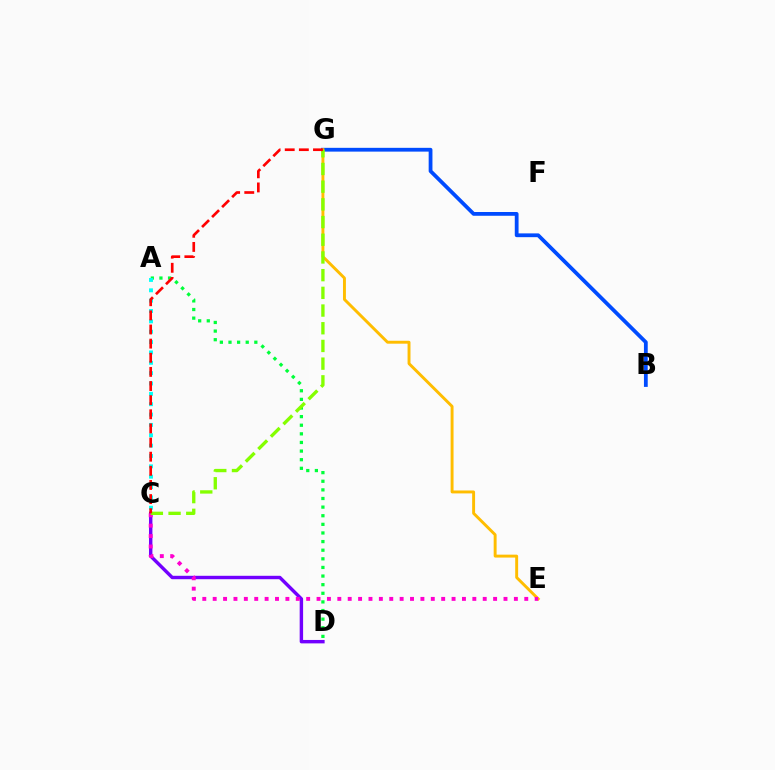{('B', 'G'): [{'color': '#004bff', 'line_style': 'solid', 'thickness': 2.72}], ('A', 'D'): [{'color': '#00ff39', 'line_style': 'dotted', 'thickness': 2.34}], ('A', 'C'): [{'color': '#00fff6', 'line_style': 'dotted', 'thickness': 2.81}], ('E', 'G'): [{'color': '#ffbd00', 'line_style': 'solid', 'thickness': 2.1}], ('C', 'D'): [{'color': '#7200ff', 'line_style': 'solid', 'thickness': 2.46}], ('C', 'E'): [{'color': '#ff00cf', 'line_style': 'dotted', 'thickness': 2.82}], ('C', 'G'): [{'color': '#84ff00', 'line_style': 'dashed', 'thickness': 2.4}, {'color': '#ff0000', 'line_style': 'dashed', 'thickness': 1.92}]}